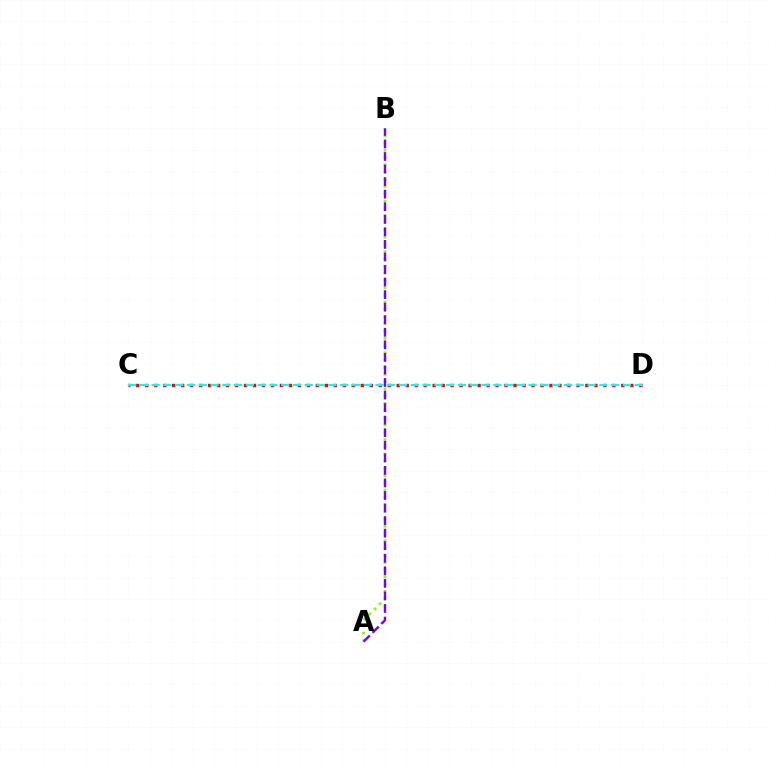{('A', 'B'): [{'color': '#84ff00', 'line_style': 'dotted', 'thickness': 1.96}, {'color': '#7200ff', 'line_style': 'dashed', 'thickness': 1.71}], ('C', 'D'): [{'color': '#ff0000', 'line_style': 'dotted', 'thickness': 2.44}, {'color': '#00fff6', 'line_style': 'dashed', 'thickness': 1.6}]}